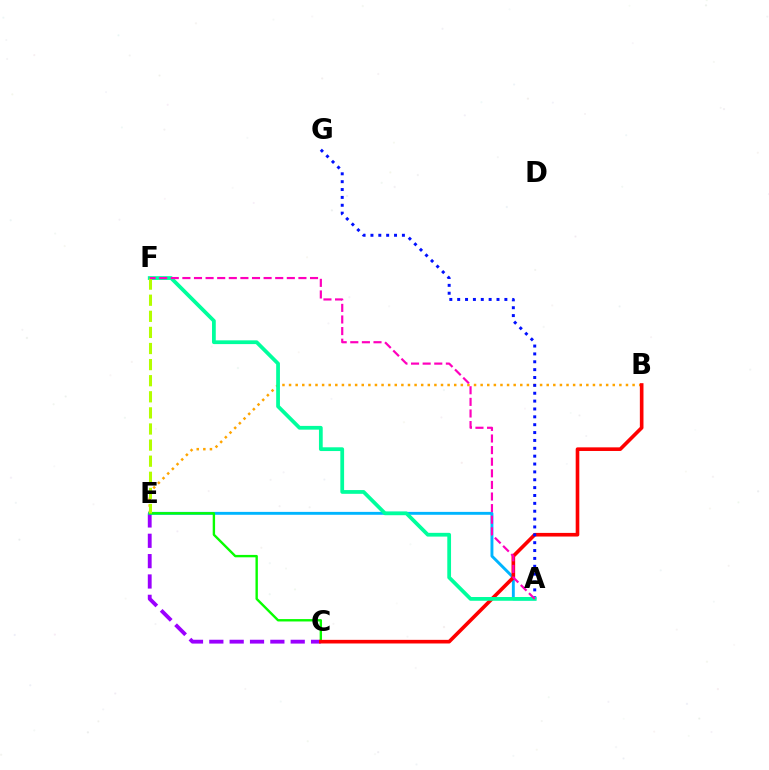{('B', 'E'): [{'color': '#ffa500', 'line_style': 'dotted', 'thickness': 1.79}], ('C', 'E'): [{'color': '#9b00ff', 'line_style': 'dashed', 'thickness': 2.76}, {'color': '#08ff00', 'line_style': 'solid', 'thickness': 1.72}], ('A', 'E'): [{'color': '#00b5ff', 'line_style': 'solid', 'thickness': 2.09}], ('B', 'C'): [{'color': '#ff0000', 'line_style': 'solid', 'thickness': 2.61}], ('A', 'G'): [{'color': '#0010ff', 'line_style': 'dotted', 'thickness': 2.14}], ('A', 'F'): [{'color': '#00ff9d', 'line_style': 'solid', 'thickness': 2.7}, {'color': '#ff00bd', 'line_style': 'dashed', 'thickness': 1.58}], ('E', 'F'): [{'color': '#b3ff00', 'line_style': 'dashed', 'thickness': 2.19}]}